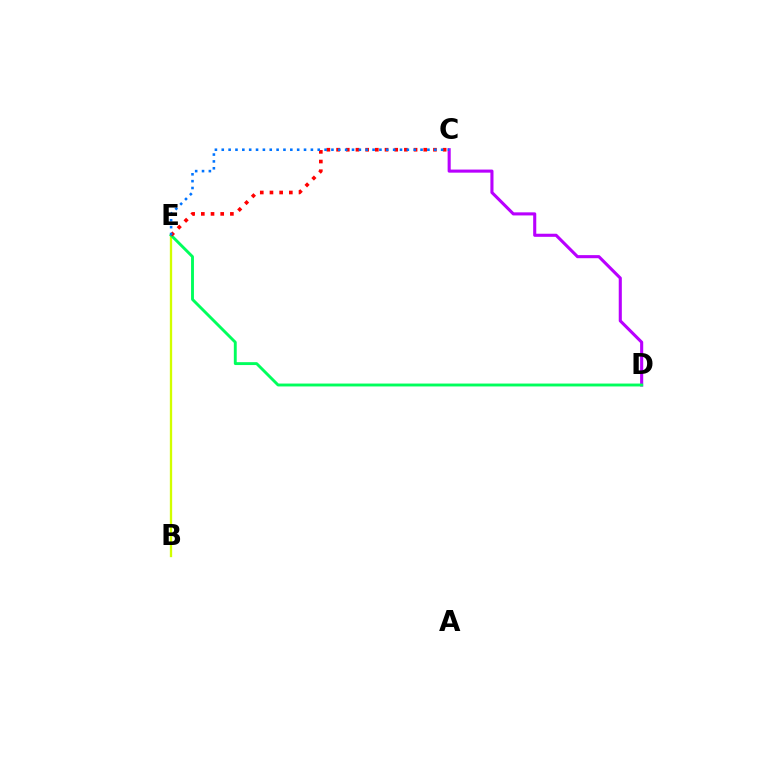{('C', 'D'): [{'color': '#b900ff', 'line_style': 'solid', 'thickness': 2.22}], ('B', 'E'): [{'color': '#d1ff00', 'line_style': 'solid', 'thickness': 1.67}], ('D', 'E'): [{'color': '#00ff5c', 'line_style': 'solid', 'thickness': 2.08}], ('C', 'E'): [{'color': '#ff0000', 'line_style': 'dotted', 'thickness': 2.63}, {'color': '#0074ff', 'line_style': 'dotted', 'thickness': 1.86}]}